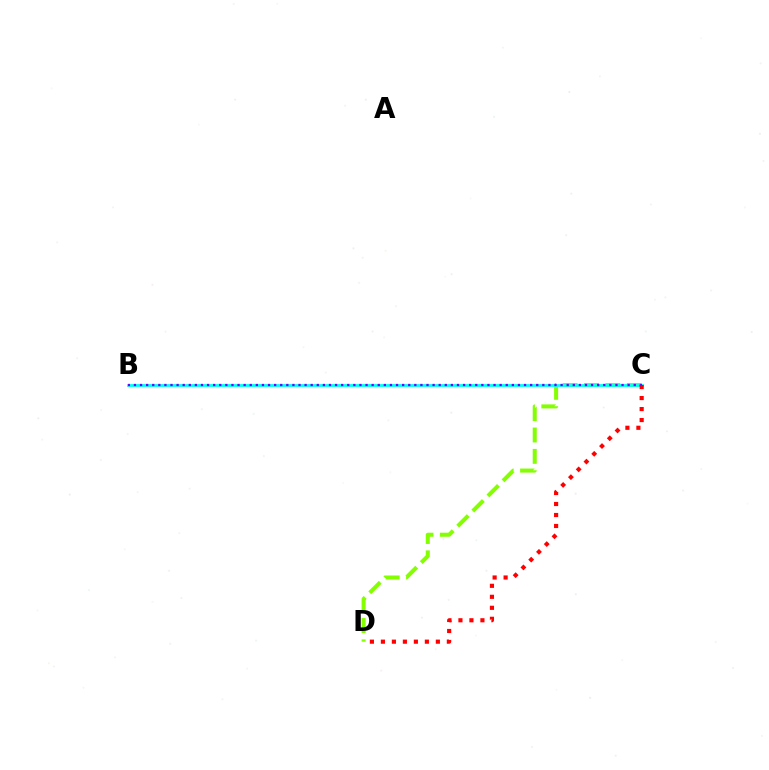{('C', 'D'): [{'color': '#84ff00', 'line_style': 'dashed', 'thickness': 2.9}, {'color': '#ff0000', 'line_style': 'dotted', 'thickness': 2.99}], ('B', 'C'): [{'color': '#00fff6', 'line_style': 'solid', 'thickness': 2.02}, {'color': '#7200ff', 'line_style': 'dotted', 'thickness': 1.66}]}